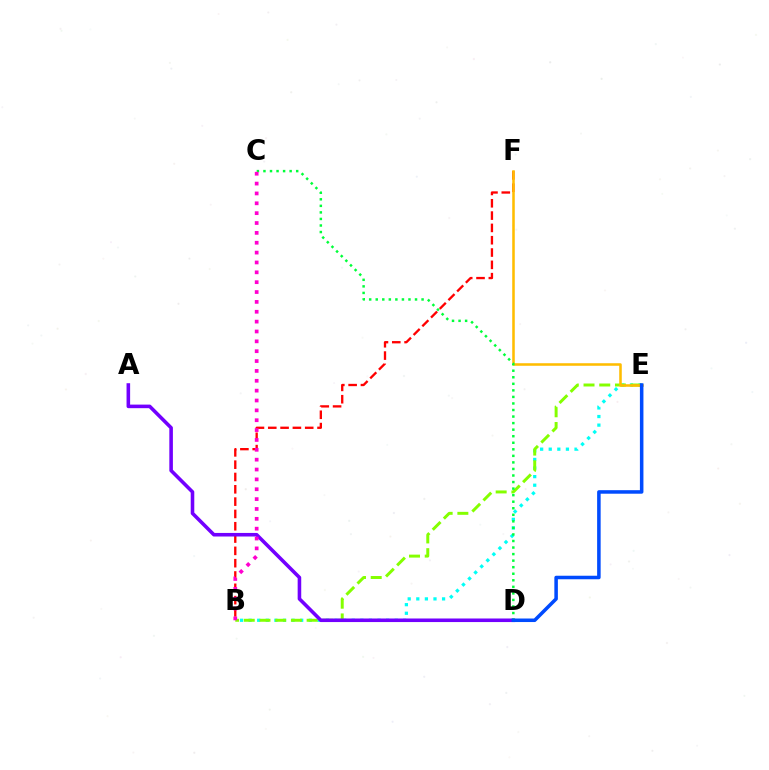{('B', 'E'): [{'color': '#00fff6', 'line_style': 'dotted', 'thickness': 2.34}, {'color': '#84ff00', 'line_style': 'dashed', 'thickness': 2.14}], ('B', 'F'): [{'color': '#ff0000', 'line_style': 'dashed', 'thickness': 1.67}], ('A', 'D'): [{'color': '#7200ff', 'line_style': 'solid', 'thickness': 2.57}], ('E', 'F'): [{'color': '#ffbd00', 'line_style': 'solid', 'thickness': 1.84}], ('C', 'D'): [{'color': '#00ff39', 'line_style': 'dotted', 'thickness': 1.78}], ('B', 'C'): [{'color': '#ff00cf', 'line_style': 'dotted', 'thickness': 2.68}], ('D', 'E'): [{'color': '#004bff', 'line_style': 'solid', 'thickness': 2.54}]}